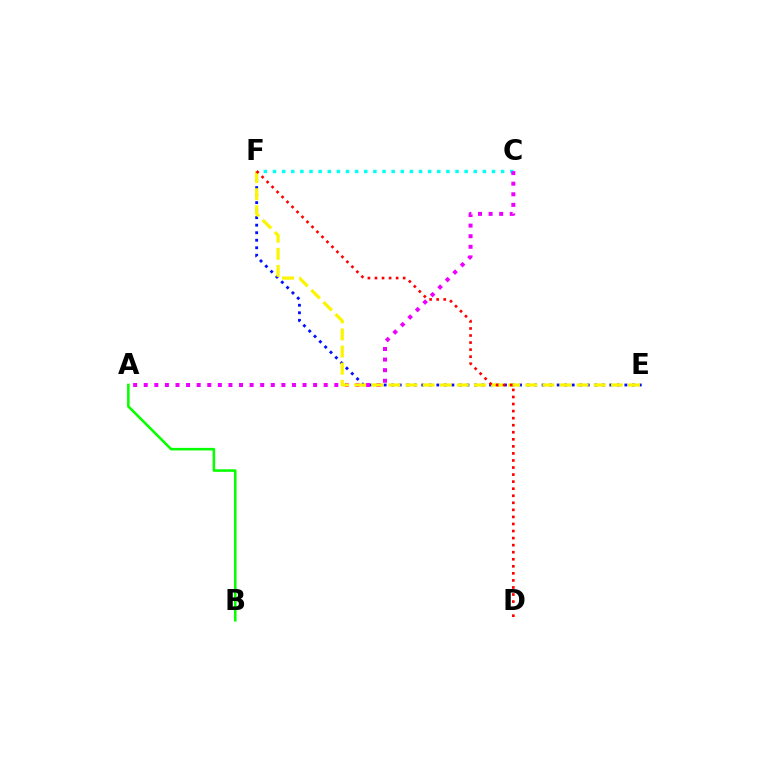{('C', 'F'): [{'color': '#00fff6', 'line_style': 'dotted', 'thickness': 2.48}], ('E', 'F'): [{'color': '#0010ff', 'line_style': 'dotted', 'thickness': 2.04}, {'color': '#fcf500', 'line_style': 'dashed', 'thickness': 2.32}], ('A', 'C'): [{'color': '#ee00ff', 'line_style': 'dotted', 'thickness': 2.88}], ('A', 'B'): [{'color': '#08ff00', 'line_style': 'solid', 'thickness': 1.85}], ('D', 'F'): [{'color': '#ff0000', 'line_style': 'dotted', 'thickness': 1.92}]}